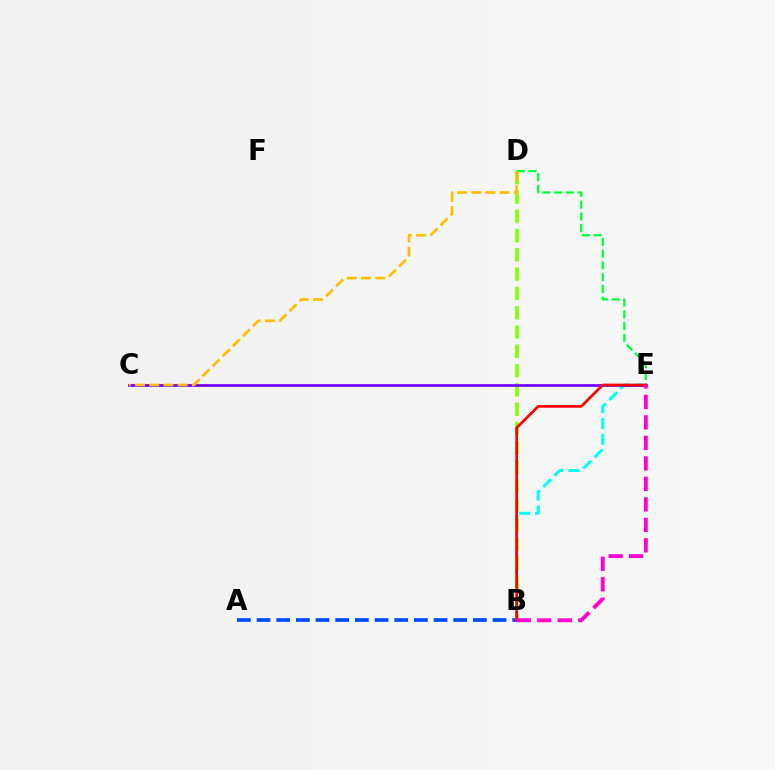{('D', 'E'): [{'color': '#00ff39', 'line_style': 'dashed', 'thickness': 1.6}], ('B', 'E'): [{'color': '#00fff6', 'line_style': 'dashed', 'thickness': 2.15}, {'color': '#ff0000', 'line_style': 'solid', 'thickness': 1.95}, {'color': '#ff00cf', 'line_style': 'dashed', 'thickness': 2.78}], ('A', 'B'): [{'color': '#004bff', 'line_style': 'dashed', 'thickness': 2.67}], ('B', 'D'): [{'color': '#84ff00', 'line_style': 'dashed', 'thickness': 2.62}], ('C', 'E'): [{'color': '#7200ff', 'line_style': 'solid', 'thickness': 1.95}], ('C', 'D'): [{'color': '#ffbd00', 'line_style': 'dashed', 'thickness': 1.93}]}